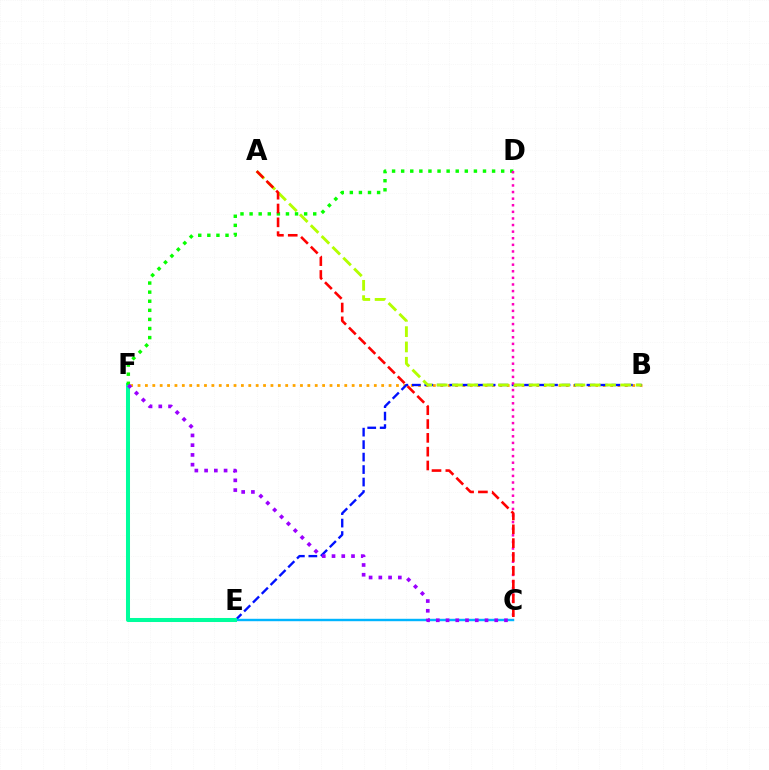{('B', 'F'): [{'color': '#ffa500', 'line_style': 'dotted', 'thickness': 2.01}], ('B', 'E'): [{'color': '#0010ff', 'line_style': 'dashed', 'thickness': 1.69}], ('C', 'E'): [{'color': '#00b5ff', 'line_style': 'solid', 'thickness': 1.74}], ('A', 'B'): [{'color': '#b3ff00', 'line_style': 'dashed', 'thickness': 2.08}], ('E', 'F'): [{'color': '#00ff9d', 'line_style': 'solid', 'thickness': 2.9}], ('D', 'F'): [{'color': '#08ff00', 'line_style': 'dotted', 'thickness': 2.47}], ('C', 'F'): [{'color': '#9b00ff', 'line_style': 'dotted', 'thickness': 2.65}], ('C', 'D'): [{'color': '#ff00bd', 'line_style': 'dotted', 'thickness': 1.79}], ('A', 'C'): [{'color': '#ff0000', 'line_style': 'dashed', 'thickness': 1.88}]}